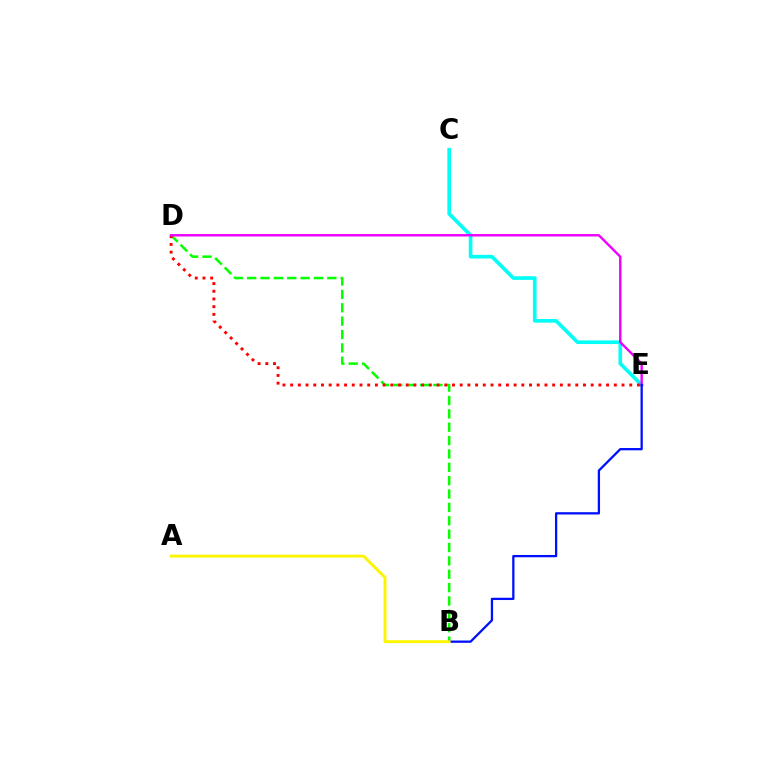{('B', 'D'): [{'color': '#08ff00', 'line_style': 'dashed', 'thickness': 1.82}], ('C', 'E'): [{'color': '#00fff6', 'line_style': 'solid', 'thickness': 2.62}], ('D', 'E'): [{'color': '#ff0000', 'line_style': 'dotted', 'thickness': 2.09}, {'color': '#ee00ff', 'line_style': 'solid', 'thickness': 1.73}], ('B', 'E'): [{'color': '#0010ff', 'line_style': 'solid', 'thickness': 1.65}], ('A', 'B'): [{'color': '#fcf500', 'line_style': 'solid', 'thickness': 2.09}]}